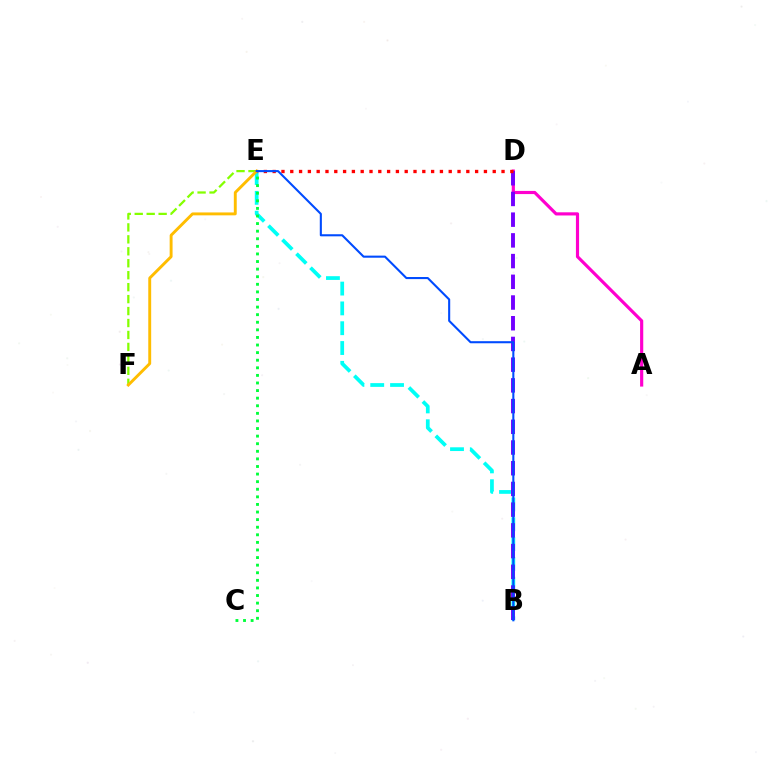{('A', 'D'): [{'color': '#ff00cf', 'line_style': 'solid', 'thickness': 2.27}], ('B', 'E'): [{'color': '#00fff6', 'line_style': 'dashed', 'thickness': 2.69}, {'color': '#004bff', 'line_style': 'solid', 'thickness': 1.5}], ('E', 'F'): [{'color': '#84ff00', 'line_style': 'dashed', 'thickness': 1.62}, {'color': '#ffbd00', 'line_style': 'solid', 'thickness': 2.09}], ('B', 'D'): [{'color': '#7200ff', 'line_style': 'dashed', 'thickness': 2.81}], ('C', 'E'): [{'color': '#00ff39', 'line_style': 'dotted', 'thickness': 2.06}], ('D', 'E'): [{'color': '#ff0000', 'line_style': 'dotted', 'thickness': 2.39}]}